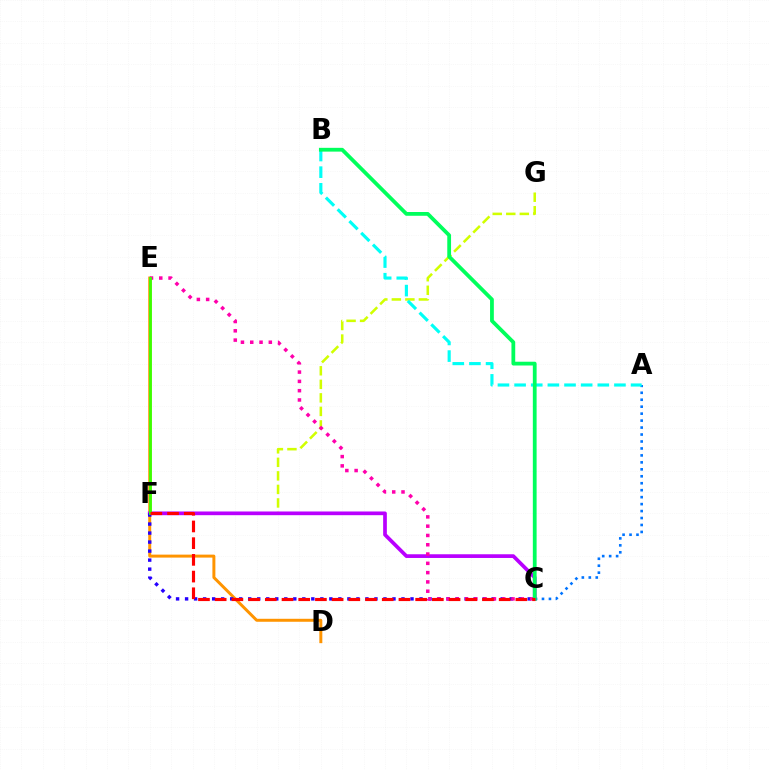{('F', 'G'): [{'color': '#d1ff00', 'line_style': 'dashed', 'thickness': 1.84}], ('D', 'E'): [{'color': '#ff9400', 'line_style': 'solid', 'thickness': 2.14}], ('C', 'F'): [{'color': '#b900ff', 'line_style': 'solid', 'thickness': 2.67}, {'color': '#2500ff', 'line_style': 'dotted', 'thickness': 2.45}, {'color': '#ff0000', 'line_style': 'dashed', 'thickness': 2.27}], ('A', 'C'): [{'color': '#0074ff', 'line_style': 'dotted', 'thickness': 1.89}], ('A', 'B'): [{'color': '#00fff6', 'line_style': 'dashed', 'thickness': 2.26}], ('C', 'E'): [{'color': '#ff00ac', 'line_style': 'dotted', 'thickness': 2.52}], ('E', 'F'): [{'color': '#3dff00', 'line_style': 'solid', 'thickness': 2.06}], ('B', 'C'): [{'color': '#00ff5c', 'line_style': 'solid', 'thickness': 2.72}]}